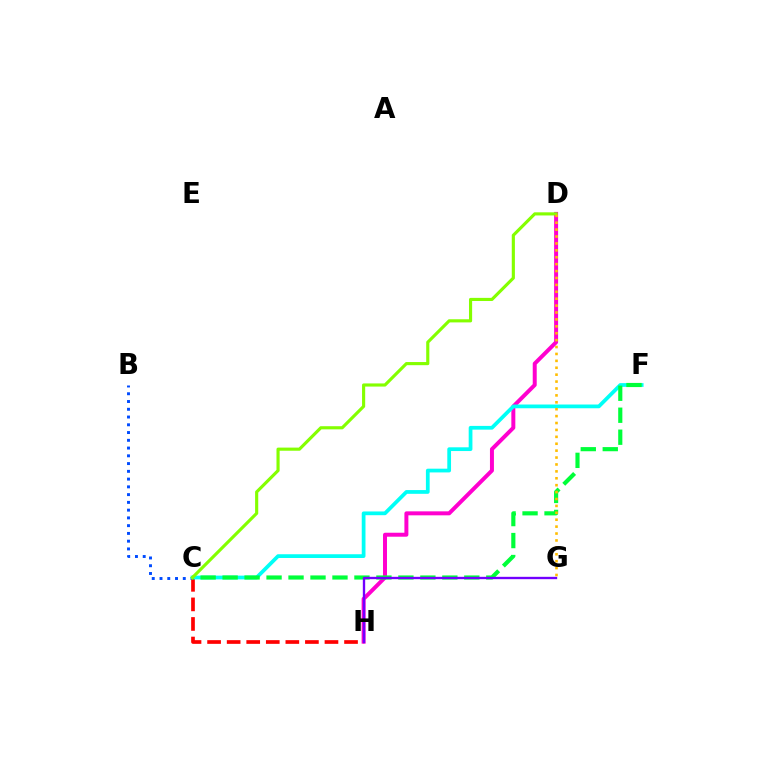{('B', 'C'): [{'color': '#004bff', 'line_style': 'dotted', 'thickness': 2.11}], ('C', 'H'): [{'color': '#ff0000', 'line_style': 'dashed', 'thickness': 2.66}], ('D', 'H'): [{'color': '#ff00cf', 'line_style': 'solid', 'thickness': 2.86}], ('C', 'F'): [{'color': '#00fff6', 'line_style': 'solid', 'thickness': 2.7}, {'color': '#00ff39', 'line_style': 'dashed', 'thickness': 2.99}], ('C', 'D'): [{'color': '#84ff00', 'line_style': 'solid', 'thickness': 2.26}], ('G', 'H'): [{'color': '#7200ff', 'line_style': 'solid', 'thickness': 1.69}], ('D', 'G'): [{'color': '#ffbd00', 'line_style': 'dotted', 'thickness': 1.88}]}